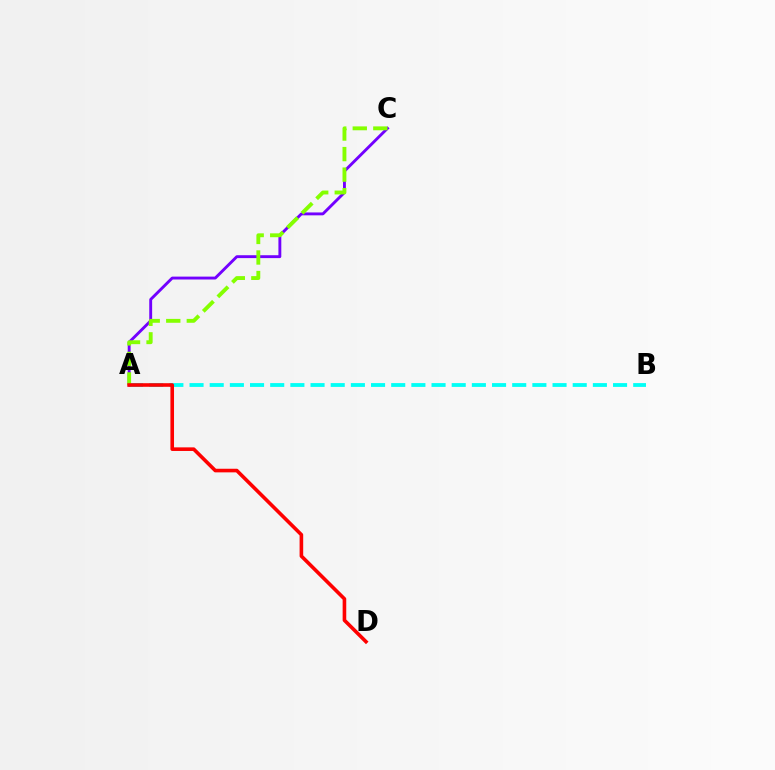{('A', 'B'): [{'color': '#00fff6', 'line_style': 'dashed', 'thickness': 2.74}], ('A', 'C'): [{'color': '#7200ff', 'line_style': 'solid', 'thickness': 2.08}, {'color': '#84ff00', 'line_style': 'dashed', 'thickness': 2.79}], ('A', 'D'): [{'color': '#ff0000', 'line_style': 'solid', 'thickness': 2.6}]}